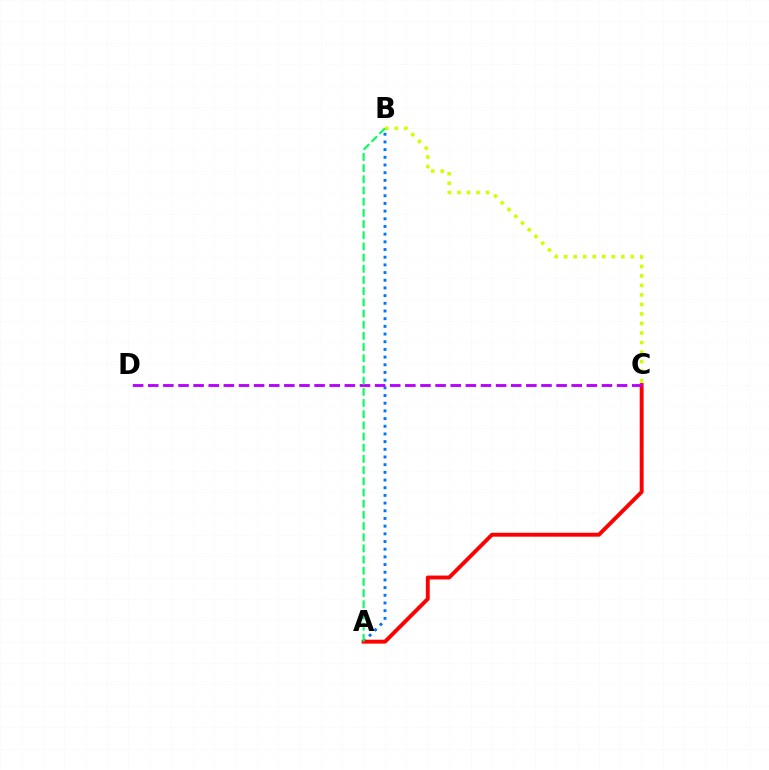{('B', 'C'): [{'color': '#d1ff00', 'line_style': 'dotted', 'thickness': 2.59}], ('A', 'B'): [{'color': '#0074ff', 'line_style': 'dotted', 'thickness': 2.09}, {'color': '#00ff5c', 'line_style': 'dashed', 'thickness': 1.52}], ('A', 'C'): [{'color': '#ff0000', 'line_style': 'solid', 'thickness': 2.8}], ('C', 'D'): [{'color': '#b900ff', 'line_style': 'dashed', 'thickness': 2.05}]}